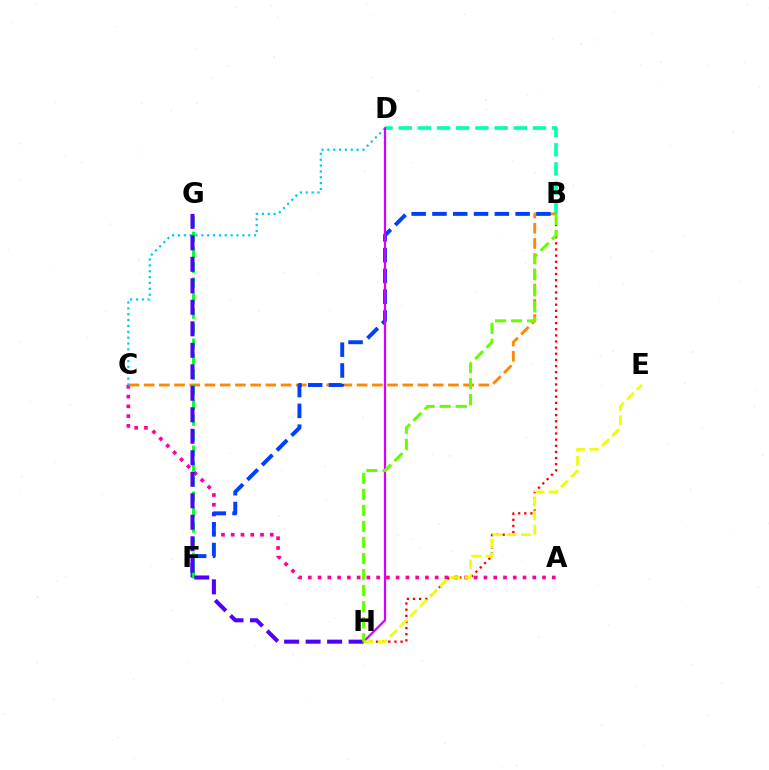{('A', 'C'): [{'color': '#ff00a0', 'line_style': 'dotted', 'thickness': 2.65}], ('B', 'D'): [{'color': '#00ffaf', 'line_style': 'dashed', 'thickness': 2.6}], ('B', 'C'): [{'color': '#ff8800', 'line_style': 'dashed', 'thickness': 2.07}], ('B', 'F'): [{'color': '#003fff', 'line_style': 'dashed', 'thickness': 2.82}], ('B', 'H'): [{'color': '#ff0000', 'line_style': 'dotted', 'thickness': 1.67}, {'color': '#66ff00', 'line_style': 'dashed', 'thickness': 2.18}], ('C', 'D'): [{'color': '#00c7ff', 'line_style': 'dotted', 'thickness': 1.59}], ('F', 'G'): [{'color': '#00ff27', 'line_style': 'dashed', 'thickness': 2.08}], ('G', 'H'): [{'color': '#4f00ff', 'line_style': 'dashed', 'thickness': 2.92}], ('D', 'H'): [{'color': '#d600ff', 'line_style': 'solid', 'thickness': 1.61}], ('E', 'H'): [{'color': '#eeff00', 'line_style': 'dashed', 'thickness': 1.92}]}